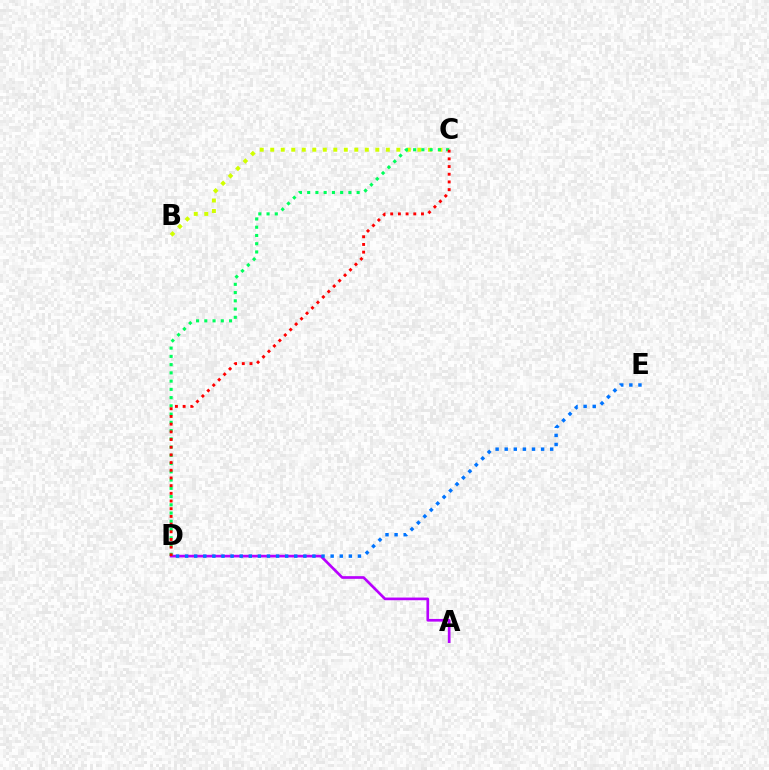{('B', 'C'): [{'color': '#d1ff00', 'line_style': 'dotted', 'thickness': 2.85}], ('A', 'D'): [{'color': '#b900ff', 'line_style': 'solid', 'thickness': 1.93}], ('C', 'D'): [{'color': '#00ff5c', 'line_style': 'dotted', 'thickness': 2.24}, {'color': '#ff0000', 'line_style': 'dotted', 'thickness': 2.09}], ('D', 'E'): [{'color': '#0074ff', 'line_style': 'dotted', 'thickness': 2.47}]}